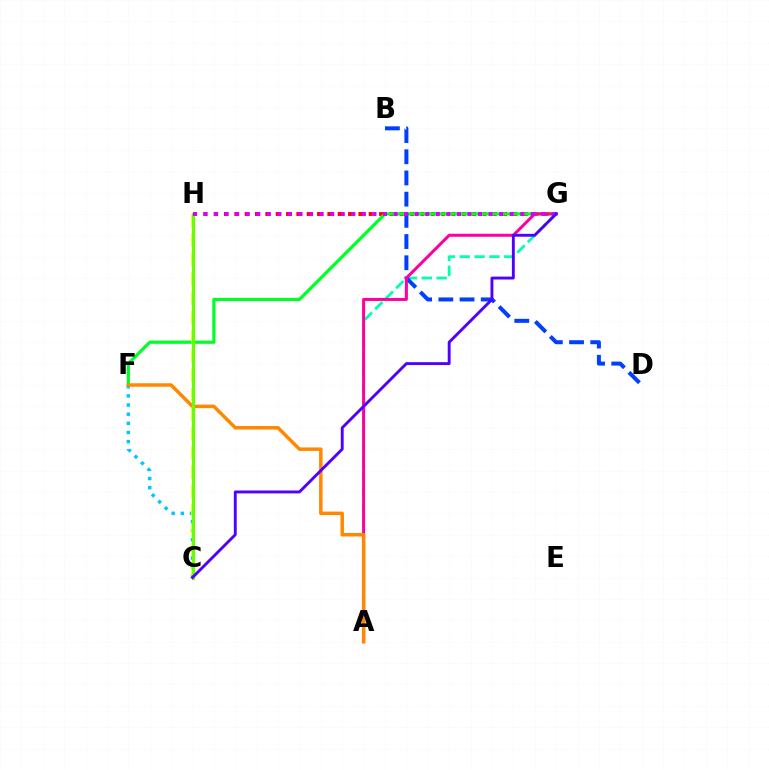{('G', 'H'): [{'color': '#ff0000', 'line_style': 'dotted', 'thickness': 2.81}, {'color': '#d600ff', 'line_style': 'dotted', 'thickness': 2.87}], ('F', 'G'): [{'color': '#00ff27', 'line_style': 'solid', 'thickness': 2.29}], ('C', 'F'): [{'color': '#00c7ff', 'line_style': 'dotted', 'thickness': 2.49}], ('A', 'G'): [{'color': '#00ffaf', 'line_style': 'dashed', 'thickness': 2.02}, {'color': '#ff00a0', 'line_style': 'solid', 'thickness': 2.18}], ('B', 'D'): [{'color': '#003fff', 'line_style': 'dashed', 'thickness': 2.88}], ('A', 'F'): [{'color': '#ff8800', 'line_style': 'solid', 'thickness': 2.51}], ('C', 'H'): [{'color': '#eeff00', 'line_style': 'dashed', 'thickness': 2.63}, {'color': '#66ff00', 'line_style': 'solid', 'thickness': 2.24}], ('C', 'G'): [{'color': '#4f00ff', 'line_style': 'solid', 'thickness': 2.08}]}